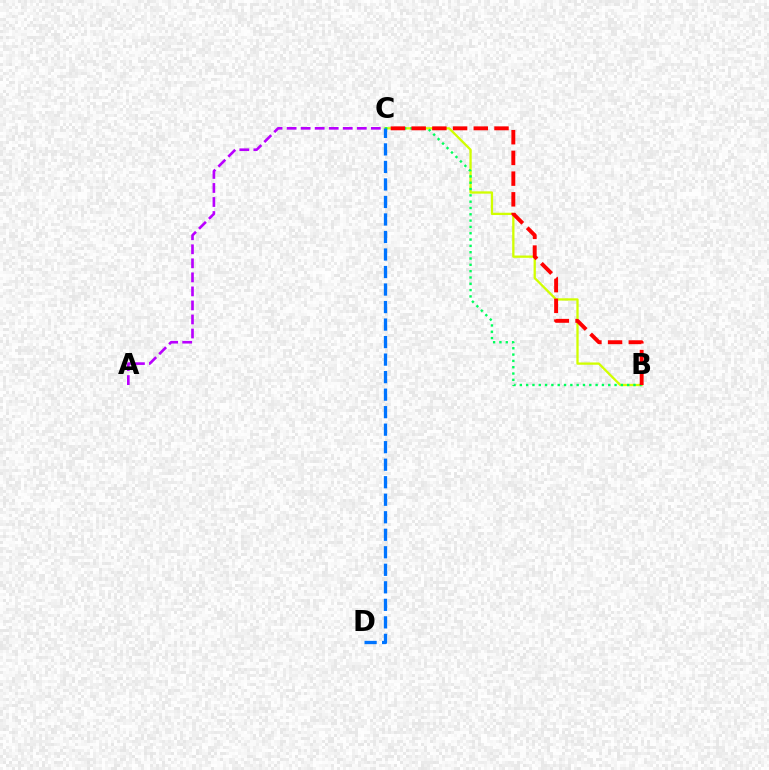{('B', 'C'): [{'color': '#d1ff00', 'line_style': 'solid', 'thickness': 1.66}, {'color': '#00ff5c', 'line_style': 'dotted', 'thickness': 1.72}, {'color': '#ff0000', 'line_style': 'dashed', 'thickness': 2.81}], ('C', 'D'): [{'color': '#0074ff', 'line_style': 'dashed', 'thickness': 2.38}], ('A', 'C'): [{'color': '#b900ff', 'line_style': 'dashed', 'thickness': 1.91}]}